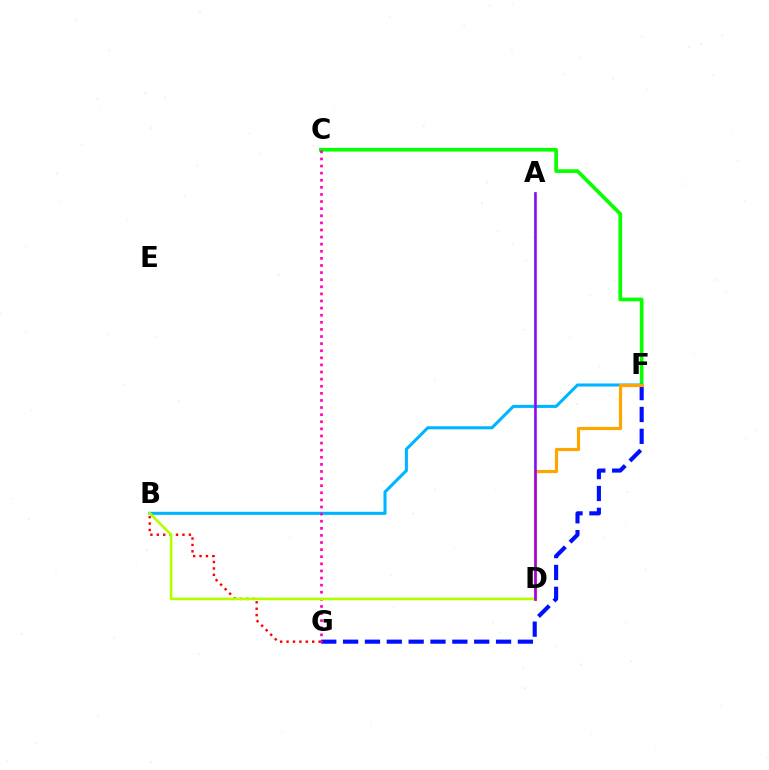{('F', 'G'): [{'color': '#0010ff', 'line_style': 'dashed', 'thickness': 2.97}], ('C', 'F'): [{'color': '#08ff00', 'line_style': 'solid', 'thickness': 2.65}], ('A', 'D'): [{'color': '#00ff9d', 'line_style': 'solid', 'thickness': 1.51}, {'color': '#9b00ff', 'line_style': 'solid', 'thickness': 1.82}], ('B', 'F'): [{'color': '#00b5ff', 'line_style': 'solid', 'thickness': 2.21}], ('D', 'F'): [{'color': '#ffa500', 'line_style': 'solid', 'thickness': 2.28}], ('C', 'G'): [{'color': '#ff00bd', 'line_style': 'dotted', 'thickness': 1.93}], ('B', 'G'): [{'color': '#ff0000', 'line_style': 'dotted', 'thickness': 1.74}], ('B', 'D'): [{'color': '#b3ff00', 'line_style': 'solid', 'thickness': 1.9}]}